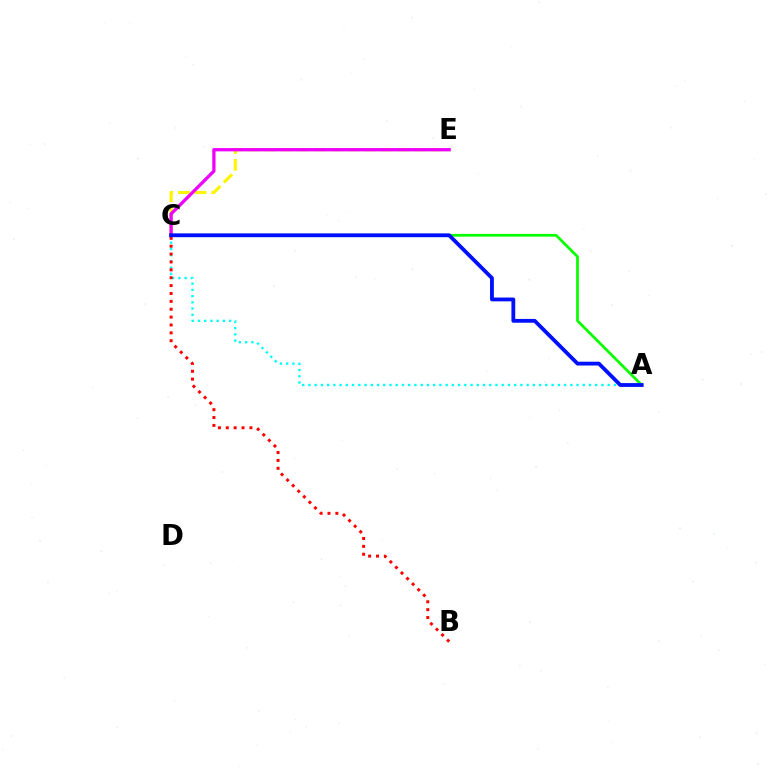{('A', 'C'): [{'color': '#00fff6', 'line_style': 'dotted', 'thickness': 1.69}, {'color': '#08ff00', 'line_style': 'solid', 'thickness': 1.98}, {'color': '#0010ff', 'line_style': 'solid', 'thickness': 2.75}], ('C', 'E'): [{'color': '#fcf500', 'line_style': 'dashed', 'thickness': 2.26}, {'color': '#ee00ff', 'line_style': 'solid', 'thickness': 2.36}], ('B', 'C'): [{'color': '#ff0000', 'line_style': 'dotted', 'thickness': 2.14}]}